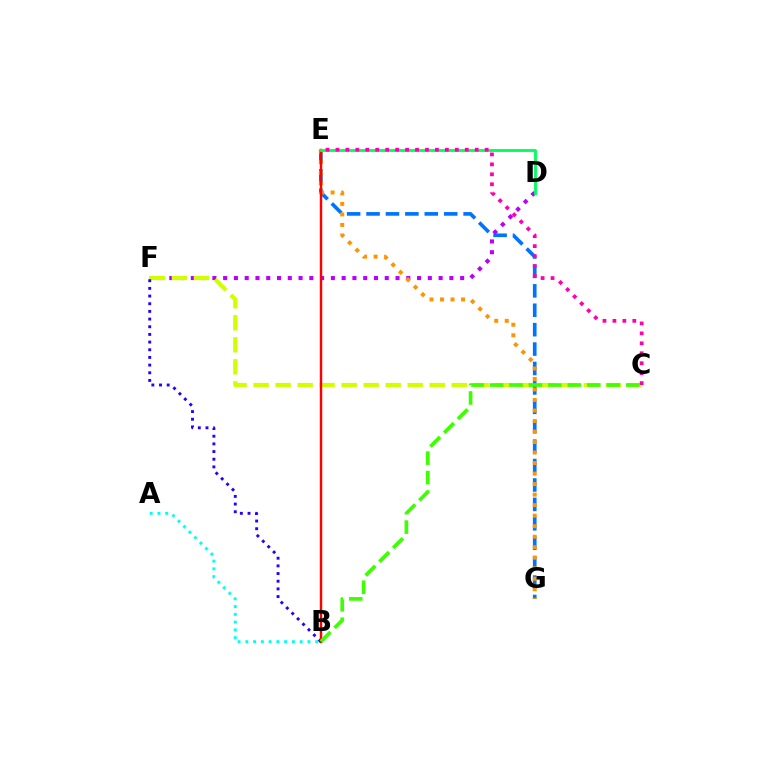{('E', 'G'): [{'color': '#0074ff', 'line_style': 'dashed', 'thickness': 2.64}, {'color': '#ff9400', 'line_style': 'dotted', 'thickness': 2.86}], ('D', 'F'): [{'color': '#b900ff', 'line_style': 'dotted', 'thickness': 2.93}], ('C', 'F'): [{'color': '#d1ff00', 'line_style': 'dashed', 'thickness': 2.99}], ('A', 'B'): [{'color': '#00fff6', 'line_style': 'dotted', 'thickness': 2.11}], ('B', 'E'): [{'color': '#ff0000', 'line_style': 'solid', 'thickness': 1.76}], ('D', 'E'): [{'color': '#00ff5c', 'line_style': 'solid', 'thickness': 2.05}], ('B', 'F'): [{'color': '#2500ff', 'line_style': 'dotted', 'thickness': 2.08}], ('B', 'C'): [{'color': '#3dff00', 'line_style': 'dashed', 'thickness': 2.64}], ('C', 'E'): [{'color': '#ff00ac', 'line_style': 'dotted', 'thickness': 2.7}]}